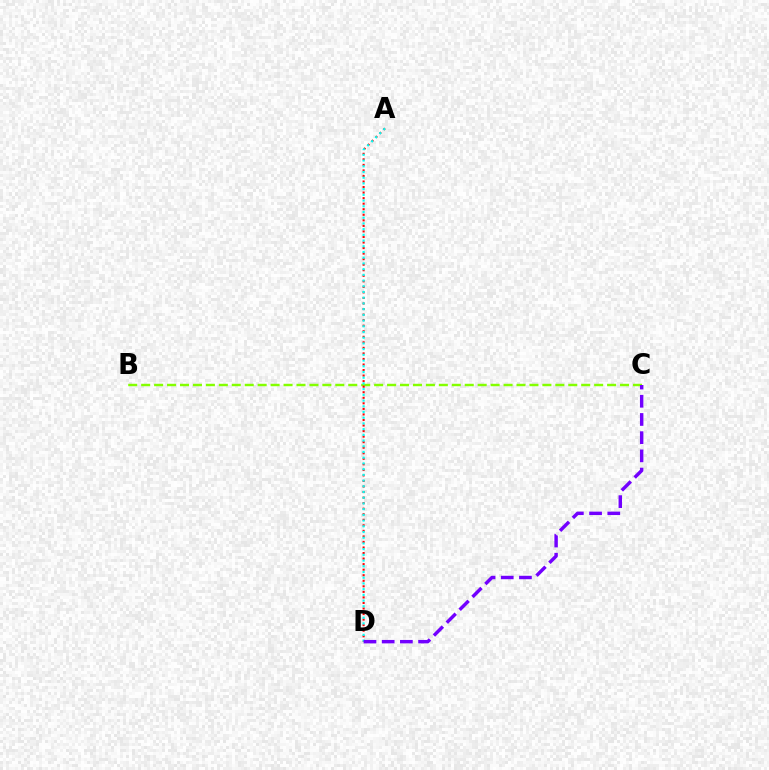{('B', 'C'): [{'color': '#84ff00', 'line_style': 'dashed', 'thickness': 1.76}], ('A', 'D'): [{'color': '#ff0000', 'line_style': 'dotted', 'thickness': 1.51}, {'color': '#00fff6', 'line_style': 'dotted', 'thickness': 1.55}], ('C', 'D'): [{'color': '#7200ff', 'line_style': 'dashed', 'thickness': 2.47}]}